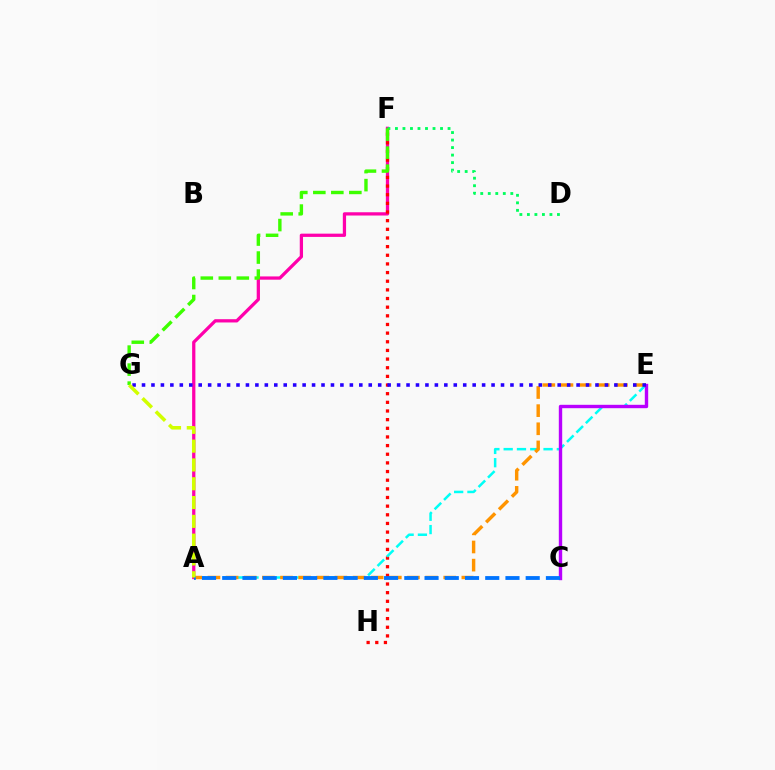{('A', 'F'): [{'color': '#ff00ac', 'line_style': 'solid', 'thickness': 2.35}], ('F', 'H'): [{'color': '#ff0000', 'line_style': 'dotted', 'thickness': 2.35}], ('A', 'E'): [{'color': '#00fff6', 'line_style': 'dashed', 'thickness': 1.81}, {'color': '#ff9400', 'line_style': 'dashed', 'thickness': 2.46}], ('C', 'E'): [{'color': '#b900ff', 'line_style': 'solid', 'thickness': 2.44}], ('D', 'F'): [{'color': '#00ff5c', 'line_style': 'dotted', 'thickness': 2.04}], ('F', 'G'): [{'color': '#3dff00', 'line_style': 'dashed', 'thickness': 2.45}], ('A', 'C'): [{'color': '#0074ff', 'line_style': 'dashed', 'thickness': 2.75}], ('E', 'G'): [{'color': '#2500ff', 'line_style': 'dotted', 'thickness': 2.57}], ('A', 'G'): [{'color': '#d1ff00', 'line_style': 'dashed', 'thickness': 2.55}]}